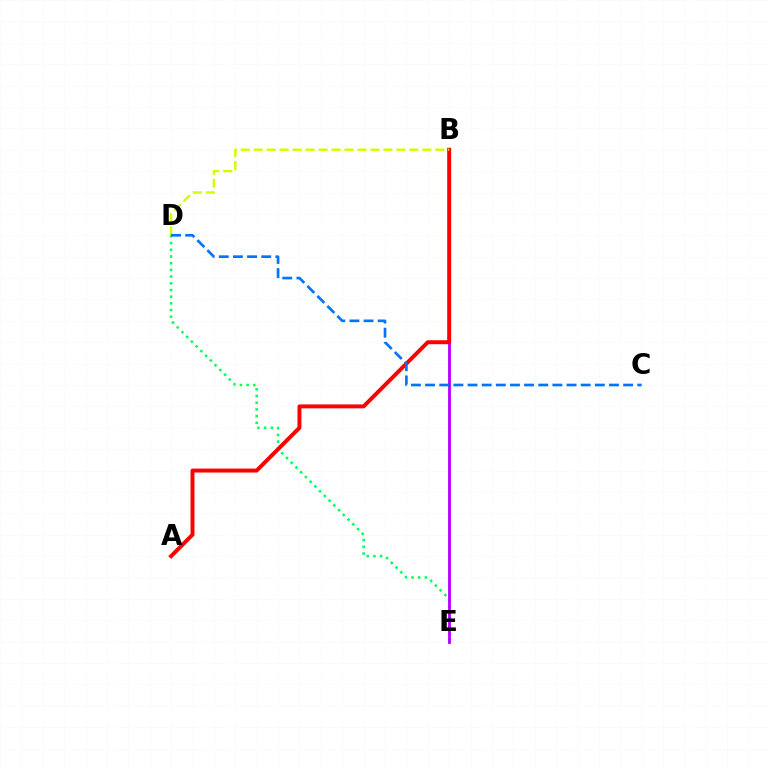{('D', 'E'): [{'color': '#00ff5c', 'line_style': 'dotted', 'thickness': 1.82}], ('B', 'E'): [{'color': '#b900ff', 'line_style': 'solid', 'thickness': 2.05}], ('A', 'B'): [{'color': '#ff0000', 'line_style': 'solid', 'thickness': 2.84}], ('B', 'D'): [{'color': '#d1ff00', 'line_style': 'dashed', 'thickness': 1.76}], ('C', 'D'): [{'color': '#0074ff', 'line_style': 'dashed', 'thickness': 1.92}]}